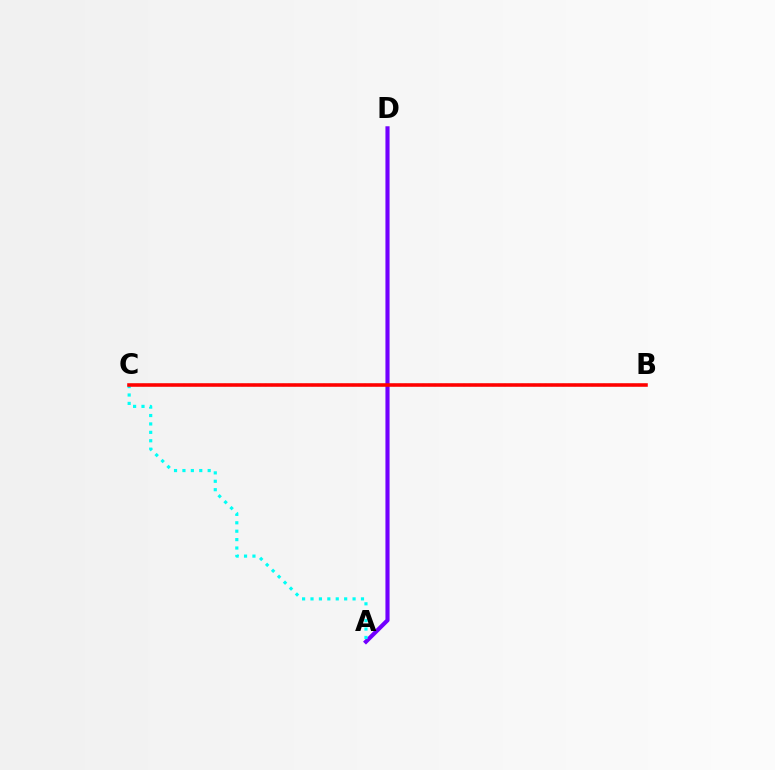{('B', 'C'): [{'color': '#84ff00', 'line_style': 'dotted', 'thickness': 1.58}, {'color': '#ff0000', 'line_style': 'solid', 'thickness': 2.56}], ('A', 'D'): [{'color': '#7200ff', 'line_style': 'solid', 'thickness': 2.97}], ('A', 'C'): [{'color': '#00fff6', 'line_style': 'dotted', 'thickness': 2.29}]}